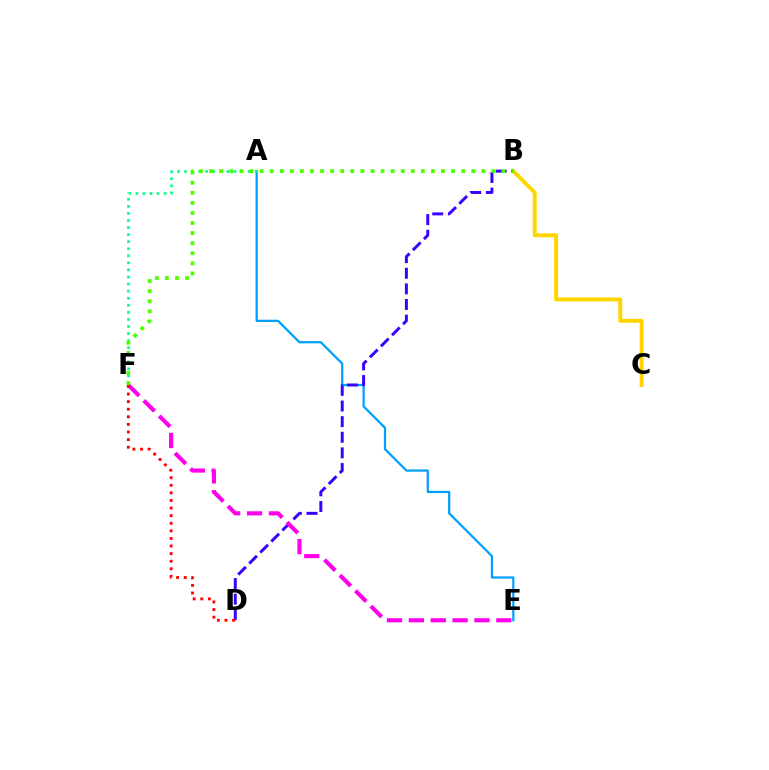{('A', 'E'): [{'color': '#009eff', 'line_style': 'solid', 'thickness': 1.61}], ('B', 'C'): [{'color': '#ffd500', 'line_style': 'solid', 'thickness': 2.84}], ('A', 'F'): [{'color': '#00ff86', 'line_style': 'dotted', 'thickness': 1.92}], ('B', 'D'): [{'color': '#3700ff', 'line_style': 'dashed', 'thickness': 2.12}], ('E', 'F'): [{'color': '#ff00ed', 'line_style': 'dashed', 'thickness': 2.97}], ('D', 'F'): [{'color': '#ff0000', 'line_style': 'dotted', 'thickness': 2.06}], ('B', 'F'): [{'color': '#4fff00', 'line_style': 'dotted', 'thickness': 2.74}]}